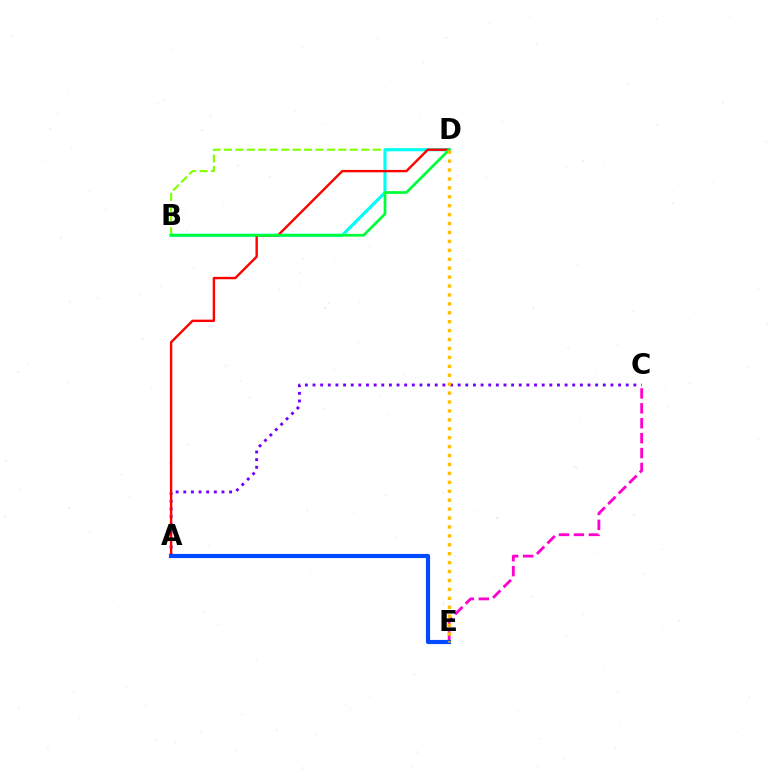{('A', 'C'): [{'color': '#7200ff', 'line_style': 'dotted', 'thickness': 2.08}], ('B', 'D'): [{'color': '#84ff00', 'line_style': 'dashed', 'thickness': 1.55}, {'color': '#00fff6', 'line_style': 'solid', 'thickness': 2.26}, {'color': '#00ff39', 'line_style': 'solid', 'thickness': 1.97}], ('C', 'E'): [{'color': '#ff00cf', 'line_style': 'dashed', 'thickness': 2.03}], ('A', 'D'): [{'color': '#ff0000', 'line_style': 'solid', 'thickness': 1.71}], ('A', 'E'): [{'color': '#004bff', 'line_style': 'solid', 'thickness': 2.99}], ('D', 'E'): [{'color': '#ffbd00', 'line_style': 'dotted', 'thickness': 2.42}]}